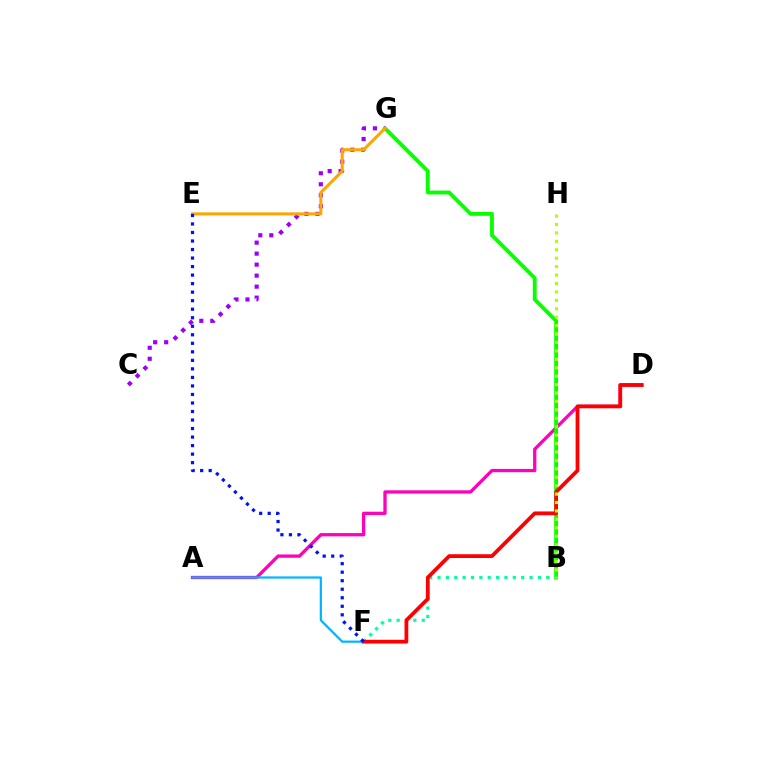{('A', 'D'): [{'color': '#ff00bd', 'line_style': 'solid', 'thickness': 2.37}], ('B', 'G'): [{'color': '#08ff00', 'line_style': 'solid', 'thickness': 2.77}], ('B', 'F'): [{'color': '#00ff9d', 'line_style': 'dotted', 'thickness': 2.27}], ('C', 'G'): [{'color': '#9b00ff', 'line_style': 'dotted', 'thickness': 2.99}], ('A', 'F'): [{'color': '#00b5ff', 'line_style': 'solid', 'thickness': 1.59}], ('D', 'F'): [{'color': '#ff0000', 'line_style': 'solid', 'thickness': 2.71}], ('B', 'H'): [{'color': '#b3ff00', 'line_style': 'dotted', 'thickness': 2.29}], ('E', 'G'): [{'color': '#ffa500', 'line_style': 'solid', 'thickness': 2.18}], ('E', 'F'): [{'color': '#0010ff', 'line_style': 'dotted', 'thickness': 2.32}]}